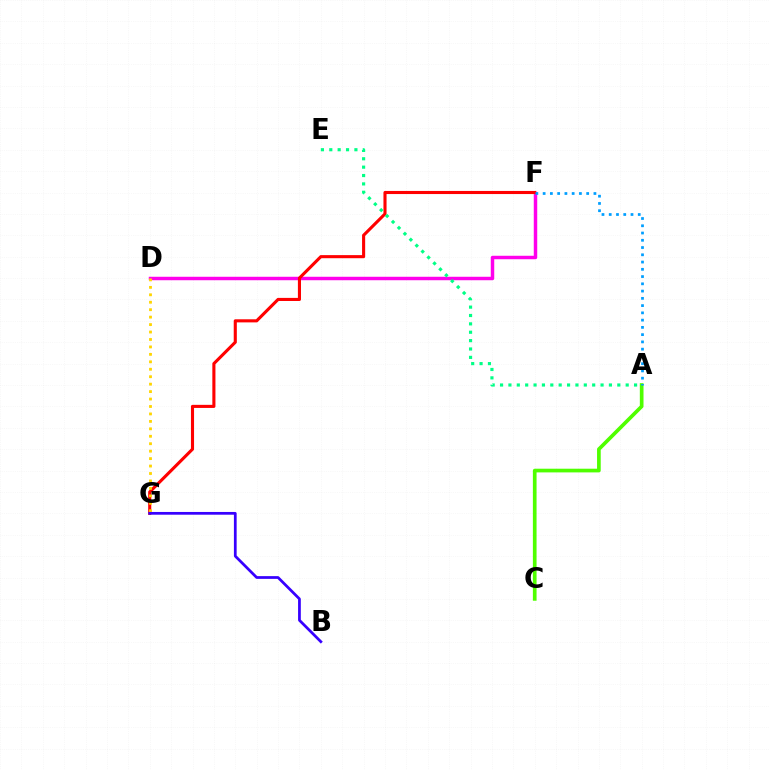{('D', 'F'): [{'color': '#ff00ed', 'line_style': 'solid', 'thickness': 2.49}], ('F', 'G'): [{'color': '#ff0000', 'line_style': 'solid', 'thickness': 2.23}], ('A', 'C'): [{'color': '#4fff00', 'line_style': 'solid', 'thickness': 2.65}], ('A', 'E'): [{'color': '#00ff86', 'line_style': 'dotted', 'thickness': 2.28}], ('A', 'F'): [{'color': '#009eff', 'line_style': 'dotted', 'thickness': 1.97}], ('D', 'G'): [{'color': '#ffd500', 'line_style': 'dotted', 'thickness': 2.02}], ('B', 'G'): [{'color': '#3700ff', 'line_style': 'solid', 'thickness': 1.97}]}